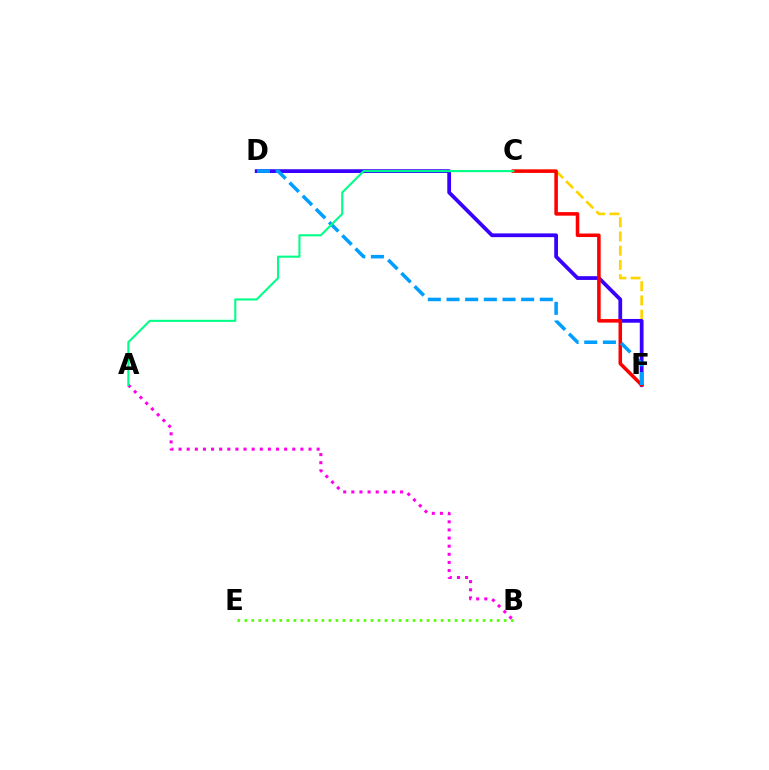{('C', 'F'): [{'color': '#ffd500', 'line_style': 'dashed', 'thickness': 1.93}, {'color': '#ff0000', 'line_style': 'solid', 'thickness': 2.55}], ('D', 'F'): [{'color': '#3700ff', 'line_style': 'solid', 'thickness': 2.7}, {'color': '#009eff', 'line_style': 'dashed', 'thickness': 2.54}], ('A', 'B'): [{'color': '#ff00ed', 'line_style': 'dotted', 'thickness': 2.21}], ('A', 'C'): [{'color': '#00ff86', 'line_style': 'solid', 'thickness': 1.5}], ('B', 'E'): [{'color': '#4fff00', 'line_style': 'dotted', 'thickness': 1.9}]}